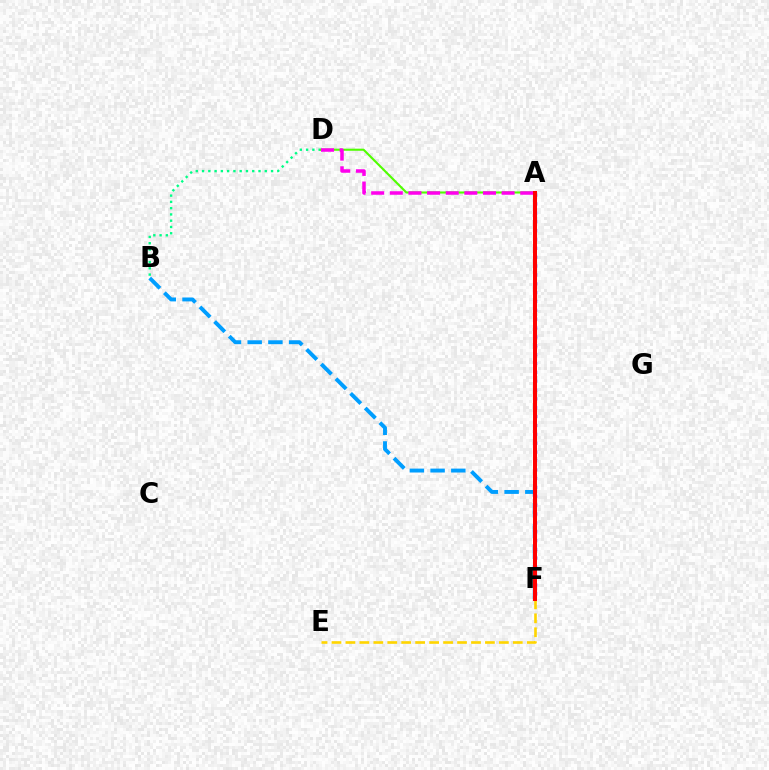{('B', 'F'): [{'color': '#009eff', 'line_style': 'dashed', 'thickness': 2.81}], ('E', 'F'): [{'color': '#ffd500', 'line_style': 'dashed', 'thickness': 1.9}], ('B', 'D'): [{'color': '#00ff86', 'line_style': 'dotted', 'thickness': 1.7}], ('A', 'F'): [{'color': '#3700ff', 'line_style': 'dotted', 'thickness': 2.41}, {'color': '#ff0000', 'line_style': 'solid', 'thickness': 2.87}], ('A', 'D'): [{'color': '#4fff00', 'line_style': 'solid', 'thickness': 1.51}, {'color': '#ff00ed', 'line_style': 'dashed', 'thickness': 2.53}]}